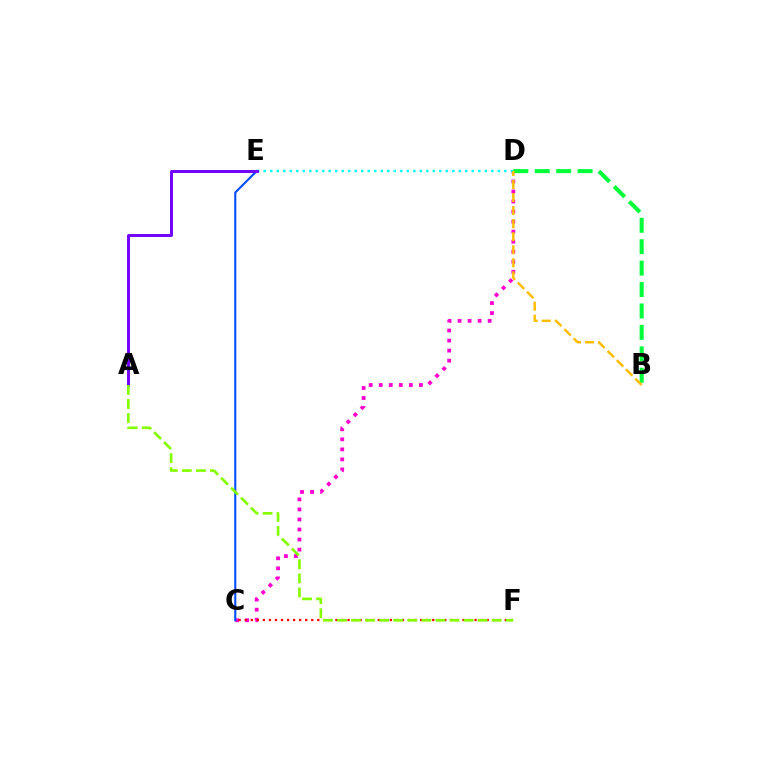{('C', 'D'): [{'color': '#ff00cf', 'line_style': 'dotted', 'thickness': 2.73}], ('C', 'F'): [{'color': '#ff0000', 'line_style': 'dotted', 'thickness': 1.64}], ('C', 'E'): [{'color': '#004bff', 'line_style': 'solid', 'thickness': 1.51}], ('D', 'E'): [{'color': '#00fff6', 'line_style': 'dotted', 'thickness': 1.77}], ('B', 'D'): [{'color': '#00ff39', 'line_style': 'dashed', 'thickness': 2.91}, {'color': '#ffbd00', 'line_style': 'dashed', 'thickness': 1.77}], ('A', 'E'): [{'color': '#7200ff', 'line_style': 'solid', 'thickness': 2.11}], ('A', 'F'): [{'color': '#84ff00', 'line_style': 'dashed', 'thickness': 1.91}]}